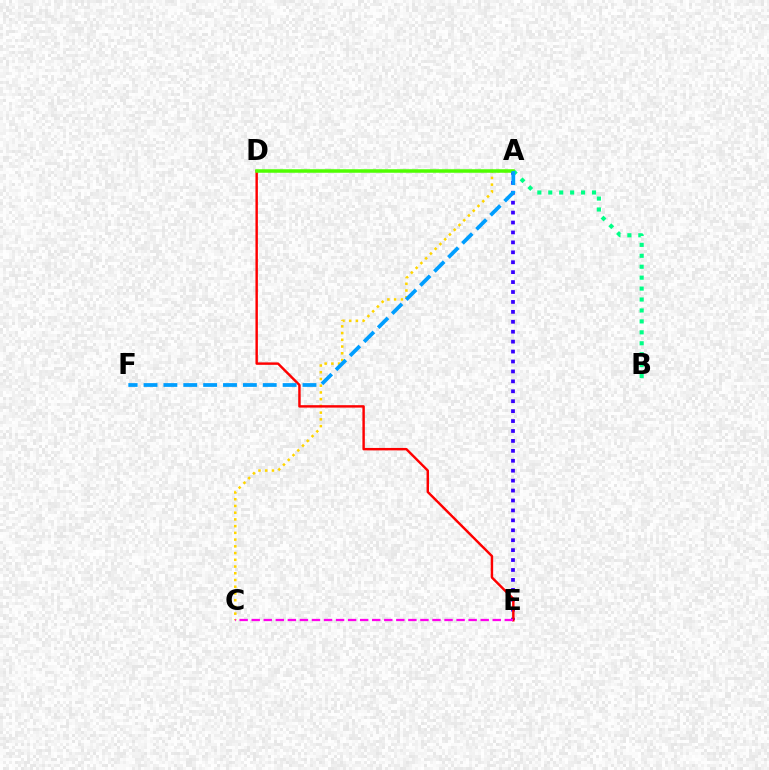{('A', 'C'): [{'color': '#ffd500', 'line_style': 'dotted', 'thickness': 1.83}], ('A', 'E'): [{'color': '#3700ff', 'line_style': 'dotted', 'thickness': 2.7}], ('D', 'E'): [{'color': '#ff0000', 'line_style': 'solid', 'thickness': 1.75}], ('A', 'B'): [{'color': '#00ff86', 'line_style': 'dotted', 'thickness': 2.97}], ('A', 'D'): [{'color': '#4fff00', 'line_style': 'solid', 'thickness': 2.53}], ('C', 'E'): [{'color': '#ff00ed', 'line_style': 'dashed', 'thickness': 1.64}], ('A', 'F'): [{'color': '#009eff', 'line_style': 'dashed', 'thickness': 2.7}]}